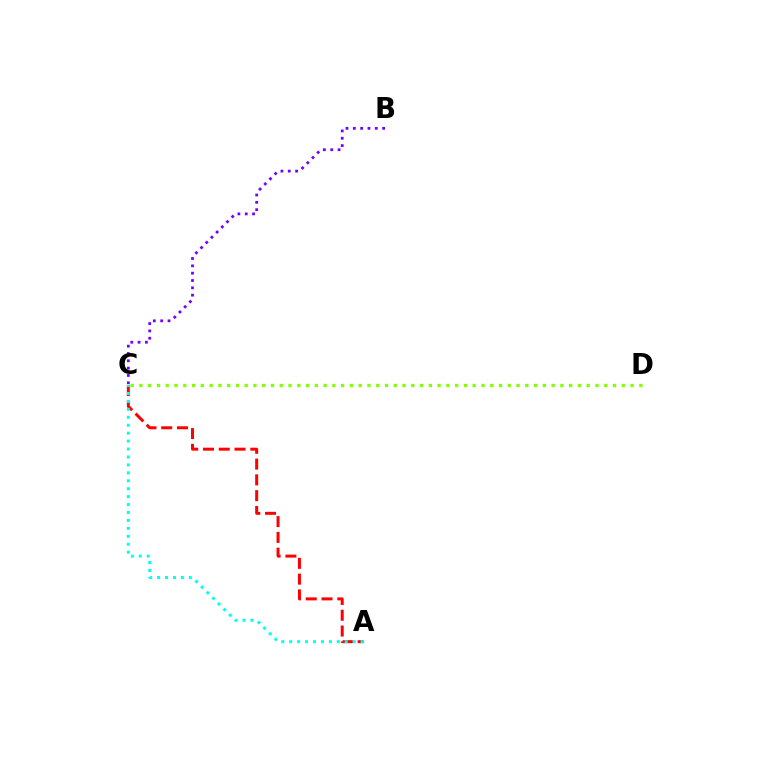{('B', 'C'): [{'color': '#7200ff', 'line_style': 'dotted', 'thickness': 1.99}], ('A', 'C'): [{'color': '#ff0000', 'line_style': 'dashed', 'thickness': 2.14}, {'color': '#00fff6', 'line_style': 'dotted', 'thickness': 2.16}], ('C', 'D'): [{'color': '#84ff00', 'line_style': 'dotted', 'thickness': 2.38}]}